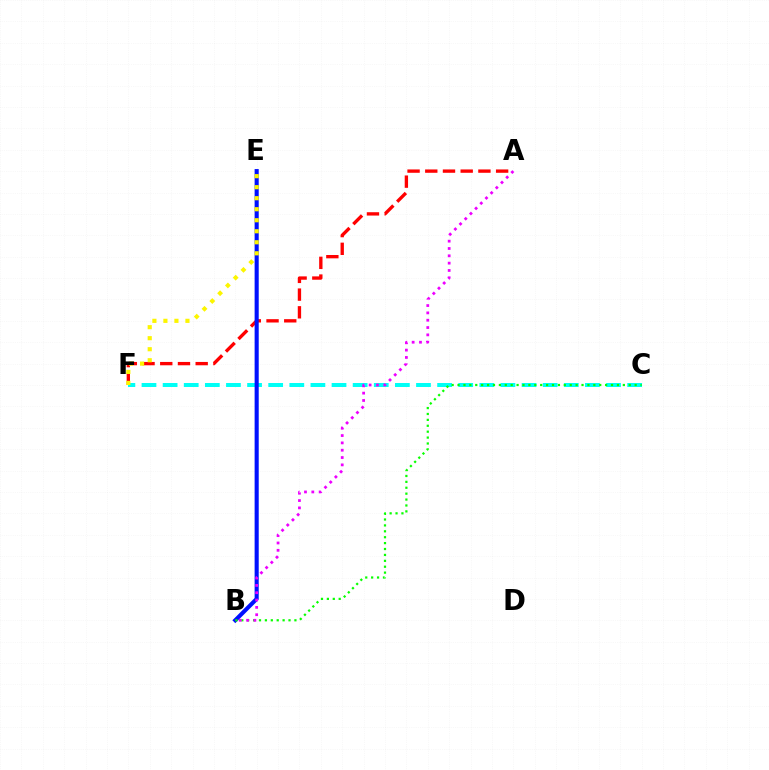{('A', 'F'): [{'color': '#ff0000', 'line_style': 'dashed', 'thickness': 2.41}], ('C', 'F'): [{'color': '#00fff6', 'line_style': 'dashed', 'thickness': 2.87}], ('B', 'E'): [{'color': '#0010ff', 'line_style': 'solid', 'thickness': 2.95}], ('B', 'C'): [{'color': '#08ff00', 'line_style': 'dotted', 'thickness': 1.6}], ('A', 'B'): [{'color': '#ee00ff', 'line_style': 'dotted', 'thickness': 1.99}], ('E', 'F'): [{'color': '#fcf500', 'line_style': 'dotted', 'thickness': 2.99}]}